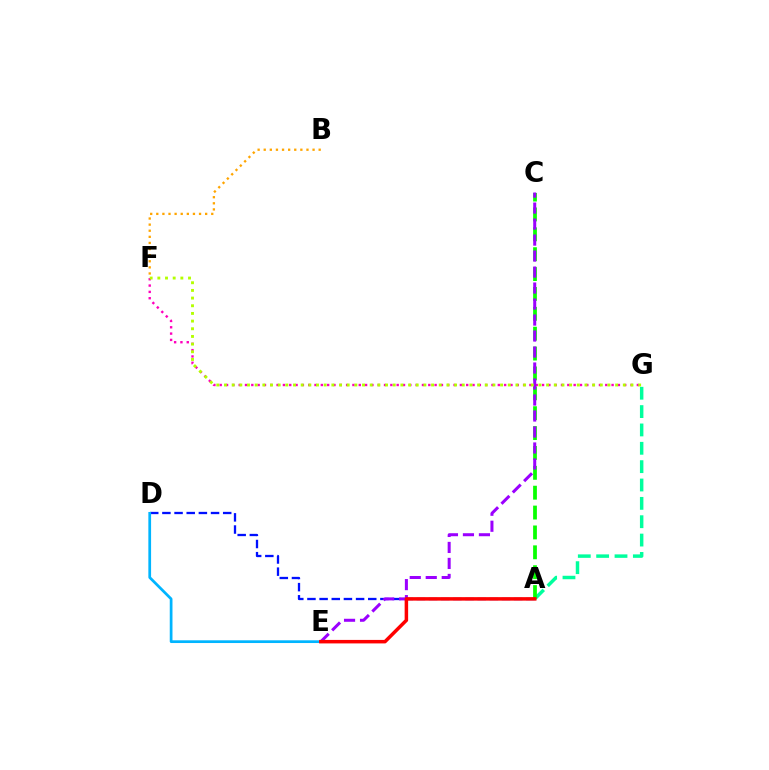{('A', 'G'): [{'color': '#00ff9d', 'line_style': 'dashed', 'thickness': 2.49}], ('A', 'C'): [{'color': '#08ff00', 'line_style': 'dashed', 'thickness': 2.7}], ('A', 'D'): [{'color': '#0010ff', 'line_style': 'dashed', 'thickness': 1.65}], ('F', 'G'): [{'color': '#ff00bd', 'line_style': 'dotted', 'thickness': 1.72}, {'color': '#b3ff00', 'line_style': 'dotted', 'thickness': 2.08}], ('B', 'F'): [{'color': '#ffa500', 'line_style': 'dotted', 'thickness': 1.66}], ('C', 'E'): [{'color': '#9b00ff', 'line_style': 'dashed', 'thickness': 2.17}], ('D', 'E'): [{'color': '#00b5ff', 'line_style': 'solid', 'thickness': 1.97}], ('A', 'E'): [{'color': '#ff0000', 'line_style': 'solid', 'thickness': 2.52}]}